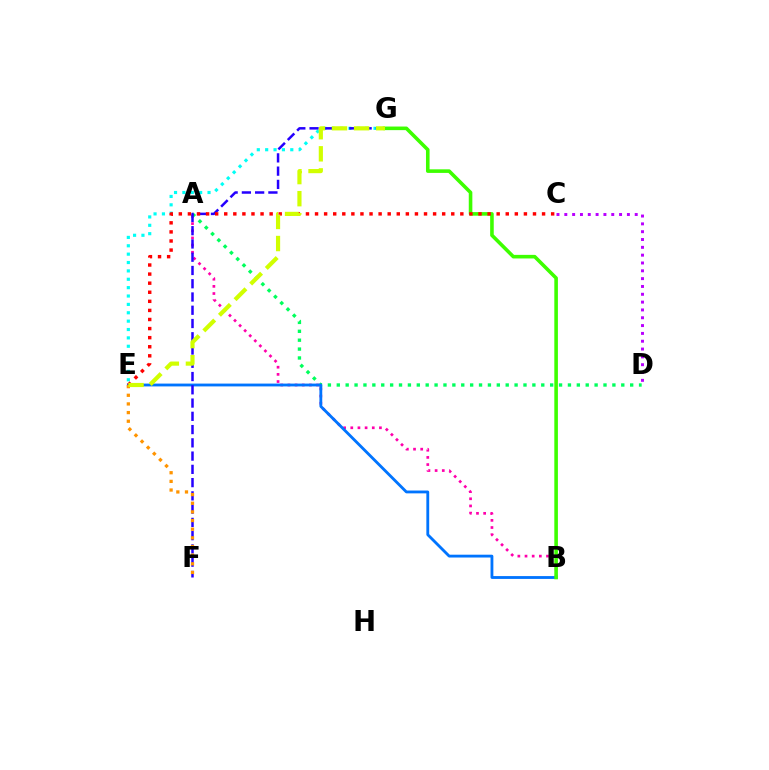{('A', 'B'): [{'color': '#ff00ac', 'line_style': 'dotted', 'thickness': 1.95}], ('E', 'G'): [{'color': '#00fff6', 'line_style': 'dotted', 'thickness': 2.28}, {'color': '#d1ff00', 'line_style': 'dashed', 'thickness': 3.0}], ('A', 'D'): [{'color': '#00ff5c', 'line_style': 'dotted', 'thickness': 2.42}], ('B', 'E'): [{'color': '#0074ff', 'line_style': 'solid', 'thickness': 2.04}], ('C', 'D'): [{'color': '#b900ff', 'line_style': 'dotted', 'thickness': 2.13}], ('F', 'G'): [{'color': '#2500ff', 'line_style': 'dashed', 'thickness': 1.8}], ('B', 'G'): [{'color': '#3dff00', 'line_style': 'solid', 'thickness': 2.58}], ('C', 'E'): [{'color': '#ff0000', 'line_style': 'dotted', 'thickness': 2.47}], ('E', 'F'): [{'color': '#ff9400', 'line_style': 'dotted', 'thickness': 2.35}]}